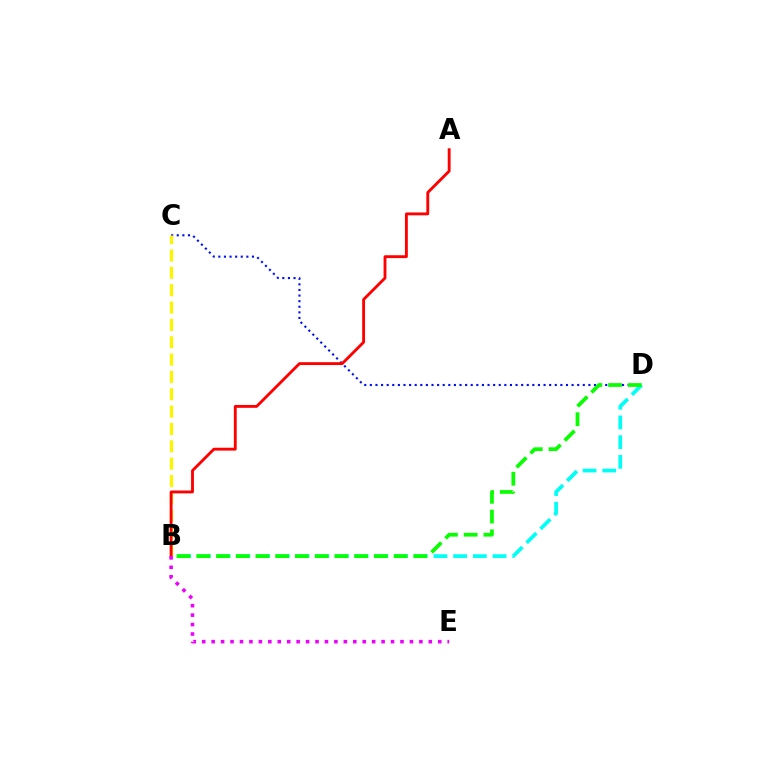{('C', 'D'): [{'color': '#0010ff', 'line_style': 'dotted', 'thickness': 1.52}], ('B', 'D'): [{'color': '#00fff6', 'line_style': 'dashed', 'thickness': 2.68}, {'color': '#08ff00', 'line_style': 'dashed', 'thickness': 2.68}], ('B', 'C'): [{'color': '#fcf500', 'line_style': 'dashed', 'thickness': 2.36}], ('A', 'B'): [{'color': '#ff0000', 'line_style': 'solid', 'thickness': 2.06}], ('B', 'E'): [{'color': '#ee00ff', 'line_style': 'dotted', 'thickness': 2.57}]}